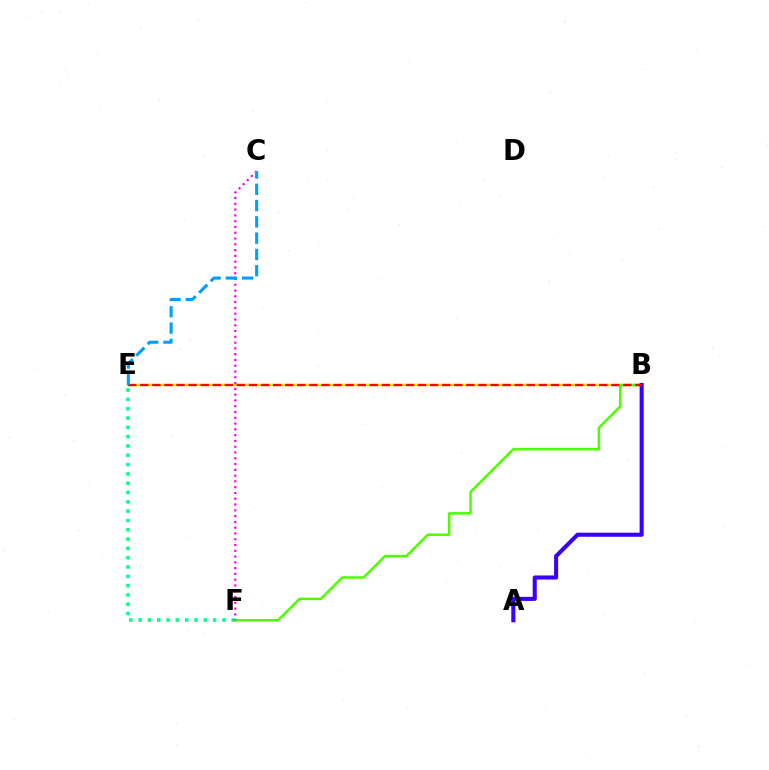{('B', 'E'): [{'color': '#ffd500', 'line_style': 'solid', 'thickness': 1.74}, {'color': '#ff0000', 'line_style': 'dashed', 'thickness': 1.64}], ('B', 'F'): [{'color': '#4fff00', 'line_style': 'solid', 'thickness': 1.82}], ('A', 'B'): [{'color': '#3700ff', 'line_style': 'solid', 'thickness': 2.93}], ('E', 'F'): [{'color': '#00ff86', 'line_style': 'dotted', 'thickness': 2.53}], ('C', 'F'): [{'color': '#ff00ed', 'line_style': 'dotted', 'thickness': 1.57}], ('C', 'E'): [{'color': '#009eff', 'line_style': 'dashed', 'thickness': 2.21}]}